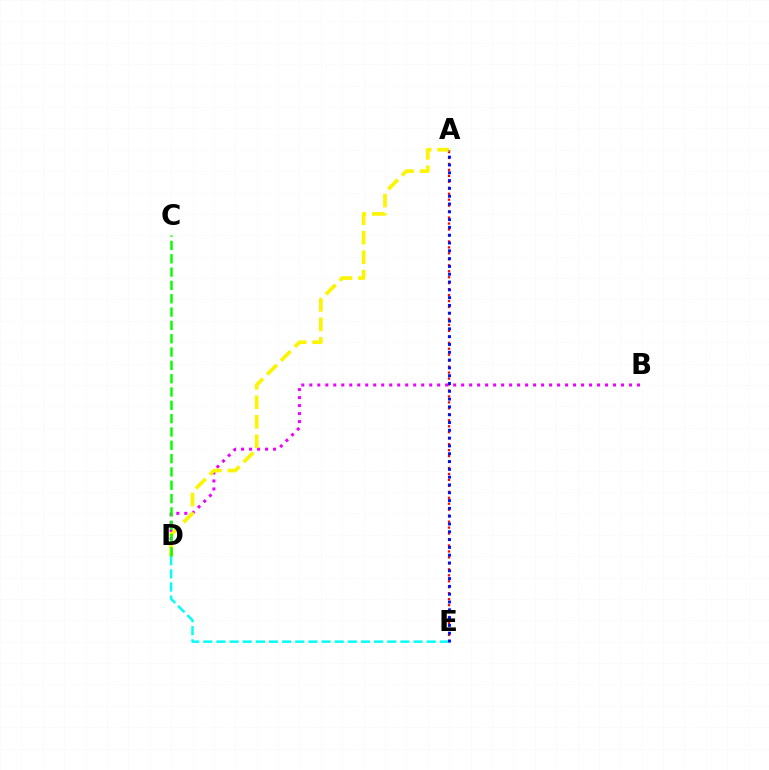{('B', 'D'): [{'color': '#ee00ff', 'line_style': 'dotted', 'thickness': 2.17}], ('A', 'E'): [{'color': '#ff0000', 'line_style': 'dotted', 'thickness': 1.62}, {'color': '#0010ff', 'line_style': 'dotted', 'thickness': 2.12}], ('D', 'E'): [{'color': '#00fff6', 'line_style': 'dashed', 'thickness': 1.79}], ('A', 'D'): [{'color': '#fcf500', 'line_style': 'dashed', 'thickness': 2.65}], ('C', 'D'): [{'color': '#08ff00', 'line_style': 'dashed', 'thickness': 1.81}]}